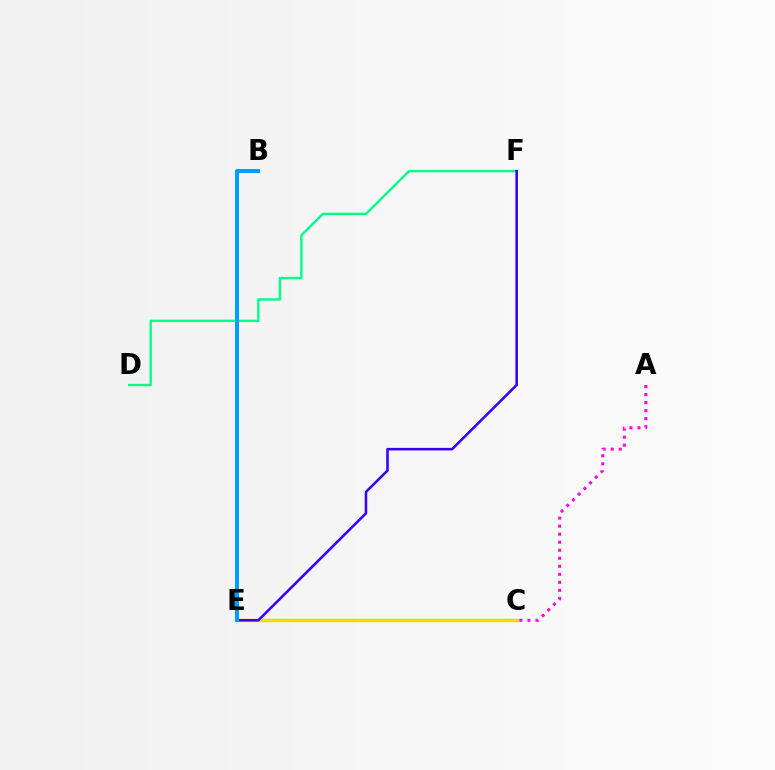{('D', 'F'): [{'color': '#00ff86', 'line_style': 'solid', 'thickness': 1.71}], ('C', 'E'): [{'color': '#4fff00', 'line_style': 'solid', 'thickness': 2.19}, {'color': '#ff0000', 'line_style': 'solid', 'thickness': 1.97}, {'color': '#ffd500', 'line_style': 'solid', 'thickness': 2.47}], ('E', 'F'): [{'color': '#3700ff', 'line_style': 'solid', 'thickness': 1.85}], ('A', 'C'): [{'color': '#ff00ed', 'line_style': 'dotted', 'thickness': 2.18}], ('B', 'E'): [{'color': '#009eff', 'line_style': 'solid', 'thickness': 2.87}]}